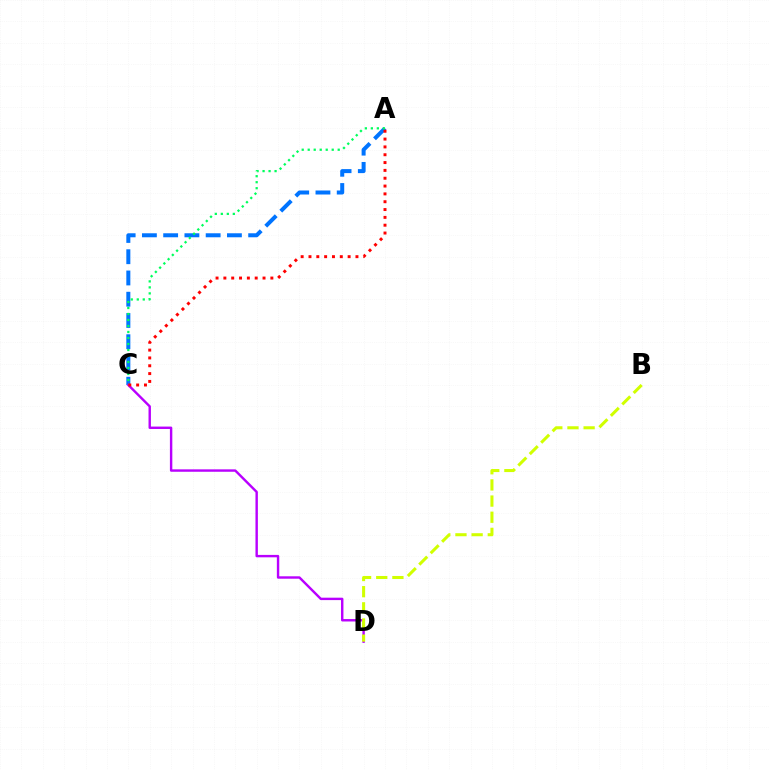{('A', 'C'): [{'color': '#0074ff', 'line_style': 'dashed', 'thickness': 2.89}, {'color': '#00ff5c', 'line_style': 'dotted', 'thickness': 1.63}, {'color': '#ff0000', 'line_style': 'dotted', 'thickness': 2.13}], ('C', 'D'): [{'color': '#b900ff', 'line_style': 'solid', 'thickness': 1.74}], ('B', 'D'): [{'color': '#d1ff00', 'line_style': 'dashed', 'thickness': 2.19}]}